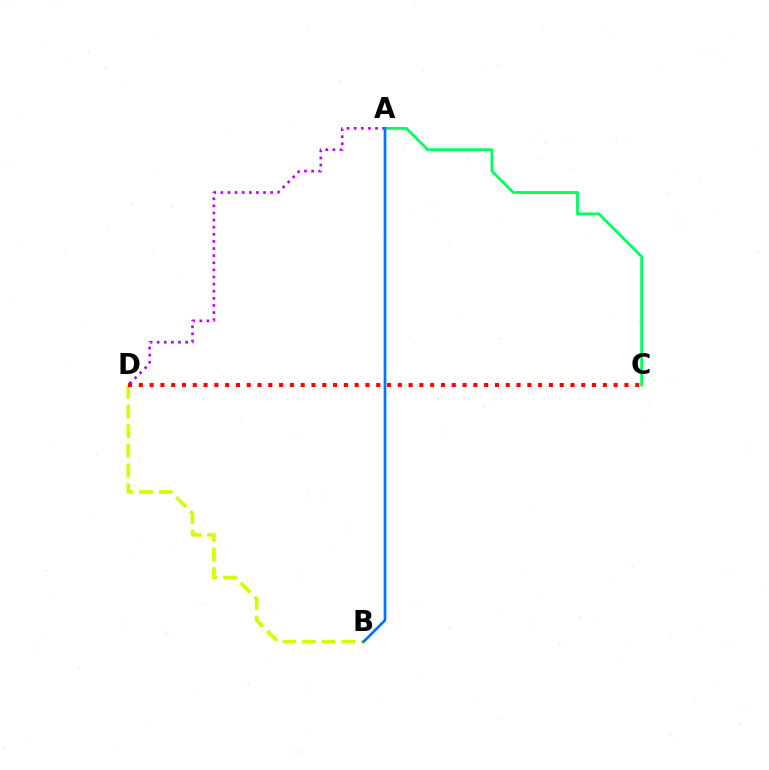{('B', 'D'): [{'color': '#d1ff00', 'line_style': 'dashed', 'thickness': 2.67}], ('C', 'D'): [{'color': '#ff0000', 'line_style': 'dotted', 'thickness': 2.93}], ('A', 'C'): [{'color': '#00ff5c', 'line_style': 'solid', 'thickness': 2.03}], ('A', 'D'): [{'color': '#b900ff', 'line_style': 'dotted', 'thickness': 1.93}], ('A', 'B'): [{'color': '#0074ff', 'line_style': 'solid', 'thickness': 1.95}]}